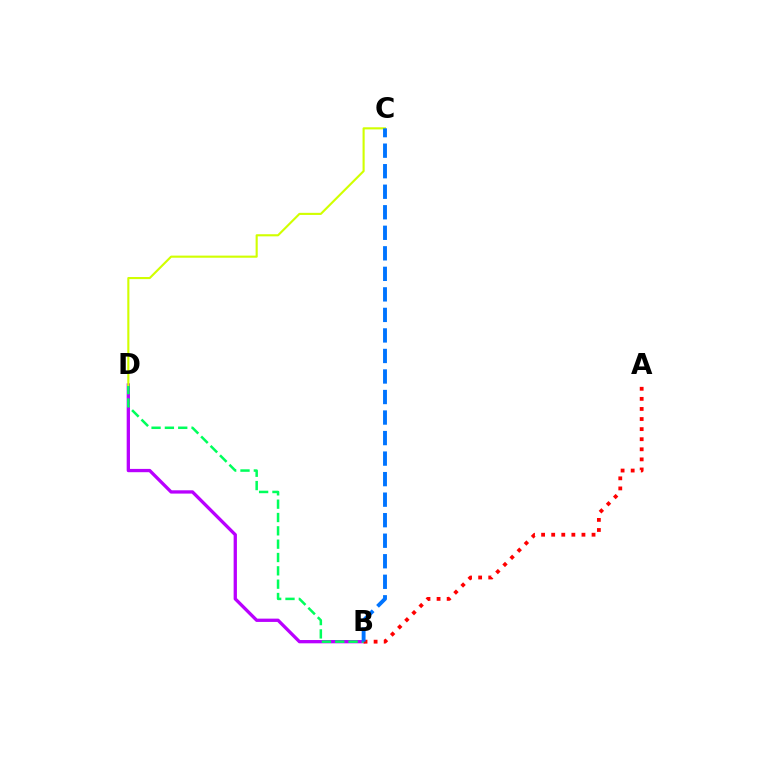{('B', 'D'): [{'color': '#b900ff', 'line_style': 'solid', 'thickness': 2.37}, {'color': '#00ff5c', 'line_style': 'dashed', 'thickness': 1.81}], ('A', 'B'): [{'color': '#ff0000', 'line_style': 'dotted', 'thickness': 2.74}], ('C', 'D'): [{'color': '#d1ff00', 'line_style': 'solid', 'thickness': 1.53}], ('B', 'C'): [{'color': '#0074ff', 'line_style': 'dashed', 'thickness': 2.79}]}